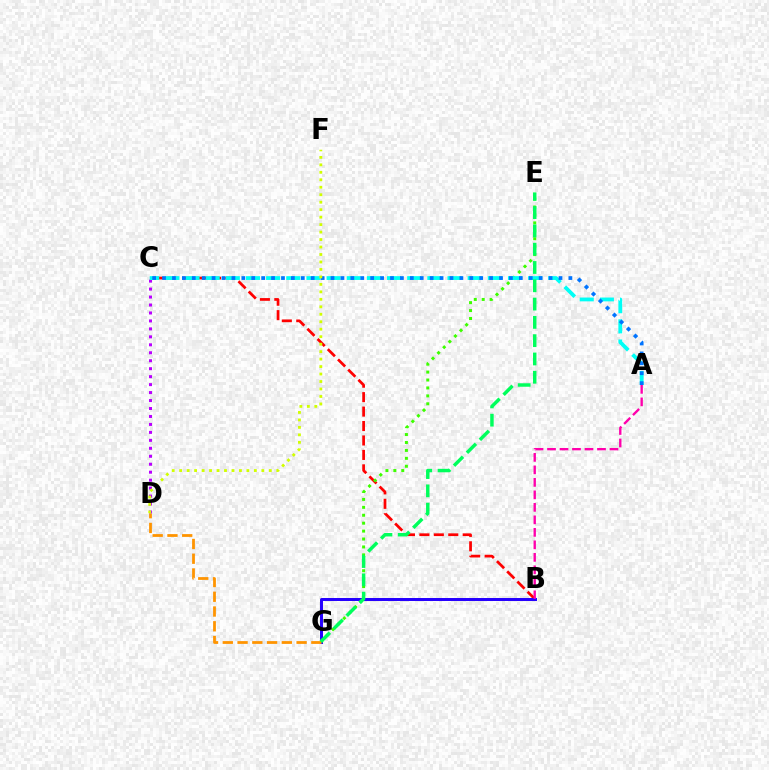{('B', 'C'): [{'color': '#ff0000', 'line_style': 'dashed', 'thickness': 1.96}], ('C', 'D'): [{'color': '#b900ff', 'line_style': 'dotted', 'thickness': 2.16}], ('B', 'G'): [{'color': '#2500ff', 'line_style': 'solid', 'thickness': 2.14}], ('E', 'G'): [{'color': '#3dff00', 'line_style': 'dotted', 'thickness': 2.15}, {'color': '#00ff5c', 'line_style': 'dashed', 'thickness': 2.49}], ('D', 'G'): [{'color': '#ff9400', 'line_style': 'dashed', 'thickness': 2.0}], ('A', 'C'): [{'color': '#00fff6', 'line_style': 'dashed', 'thickness': 2.74}, {'color': '#0074ff', 'line_style': 'dotted', 'thickness': 2.69}], ('D', 'F'): [{'color': '#d1ff00', 'line_style': 'dotted', 'thickness': 2.03}], ('A', 'B'): [{'color': '#ff00ac', 'line_style': 'dashed', 'thickness': 1.7}]}